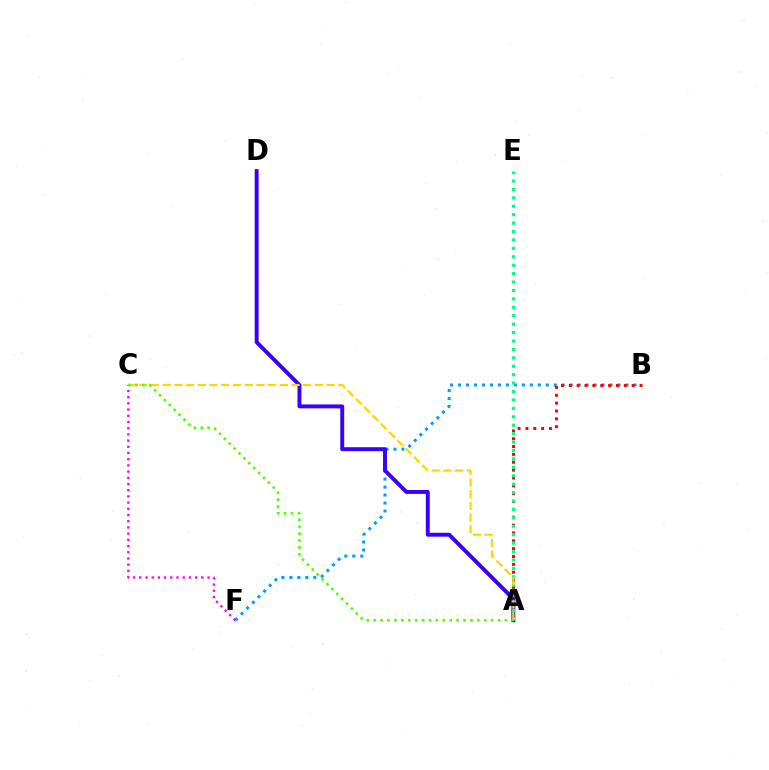{('C', 'F'): [{'color': '#ff00ed', 'line_style': 'dotted', 'thickness': 1.69}], ('B', 'F'): [{'color': '#009eff', 'line_style': 'dotted', 'thickness': 2.17}], ('A', 'B'): [{'color': '#ff0000', 'line_style': 'dotted', 'thickness': 2.13}], ('A', 'D'): [{'color': '#3700ff', 'line_style': 'solid', 'thickness': 2.82}], ('A', 'E'): [{'color': '#00ff86', 'line_style': 'dotted', 'thickness': 2.29}], ('A', 'C'): [{'color': '#ffd500', 'line_style': 'dashed', 'thickness': 1.59}, {'color': '#4fff00', 'line_style': 'dotted', 'thickness': 1.88}]}